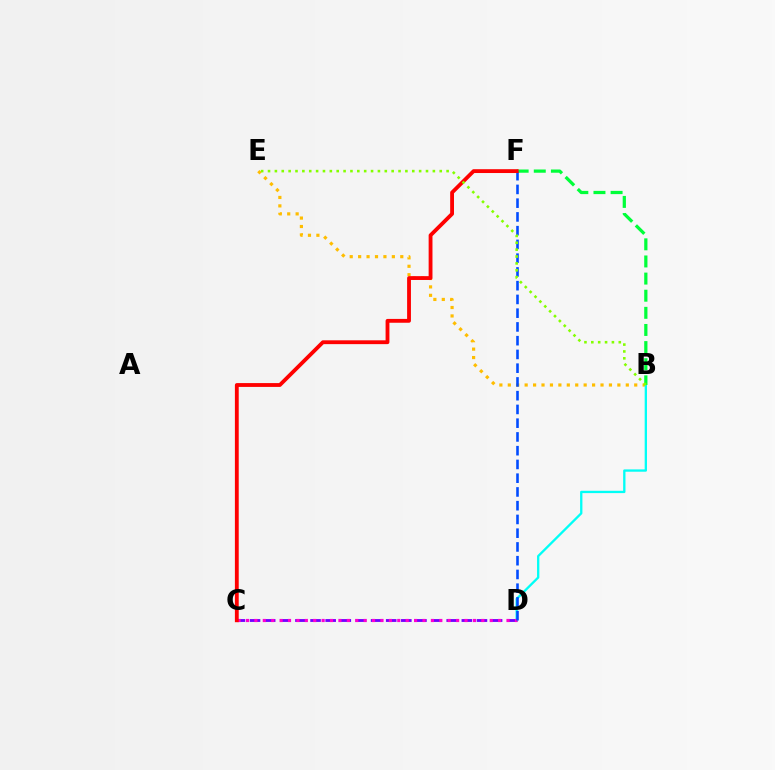{('B', 'E'): [{'color': '#ffbd00', 'line_style': 'dotted', 'thickness': 2.29}, {'color': '#84ff00', 'line_style': 'dotted', 'thickness': 1.87}], ('C', 'D'): [{'color': '#7200ff', 'line_style': 'dashed', 'thickness': 2.06}, {'color': '#ff00cf', 'line_style': 'dotted', 'thickness': 2.28}], ('B', 'D'): [{'color': '#00fff6', 'line_style': 'solid', 'thickness': 1.67}], ('B', 'F'): [{'color': '#00ff39', 'line_style': 'dashed', 'thickness': 2.33}], ('D', 'F'): [{'color': '#004bff', 'line_style': 'dashed', 'thickness': 1.87}], ('C', 'F'): [{'color': '#ff0000', 'line_style': 'solid', 'thickness': 2.76}]}